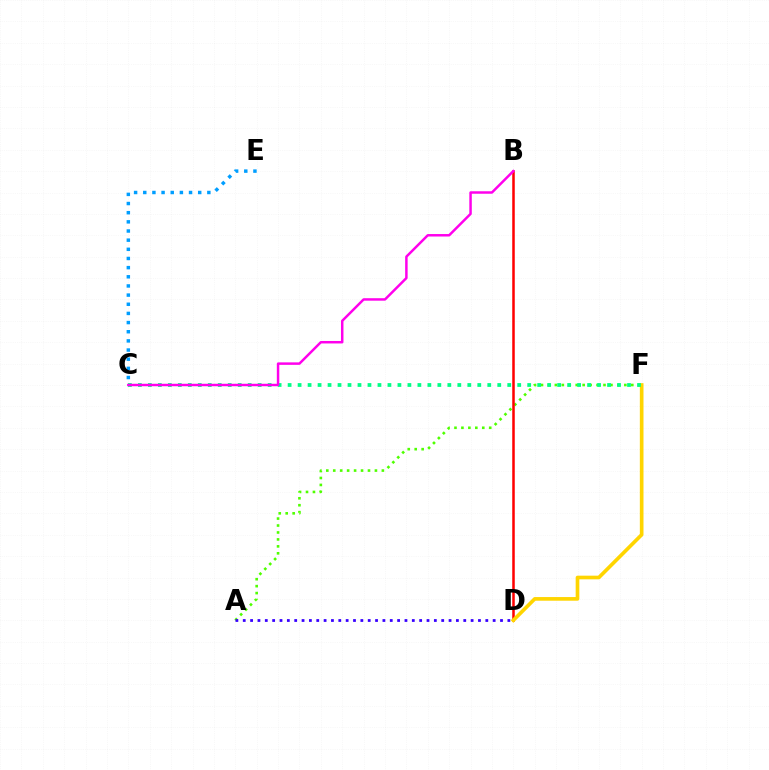{('A', 'F'): [{'color': '#4fff00', 'line_style': 'dotted', 'thickness': 1.89}], ('B', 'D'): [{'color': '#ff0000', 'line_style': 'solid', 'thickness': 1.82}], ('D', 'F'): [{'color': '#ffd500', 'line_style': 'solid', 'thickness': 2.64}], ('C', 'F'): [{'color': '#00ff86', 'line_style': 'dotted', 'thickness': 2.71}], ('B', 'C'): [{'color': '#ff00ed', 'line_style': 'solid', 'thickness': 1.78}], ('A', 'D'): [{'color': '#3700ff', 'line_style': 'dotted', 'thickness': 2.0}], ('C', 'E'): [{'color': '#009eff', 'line_style': 'dotted', 'thickness': 2.49}]}